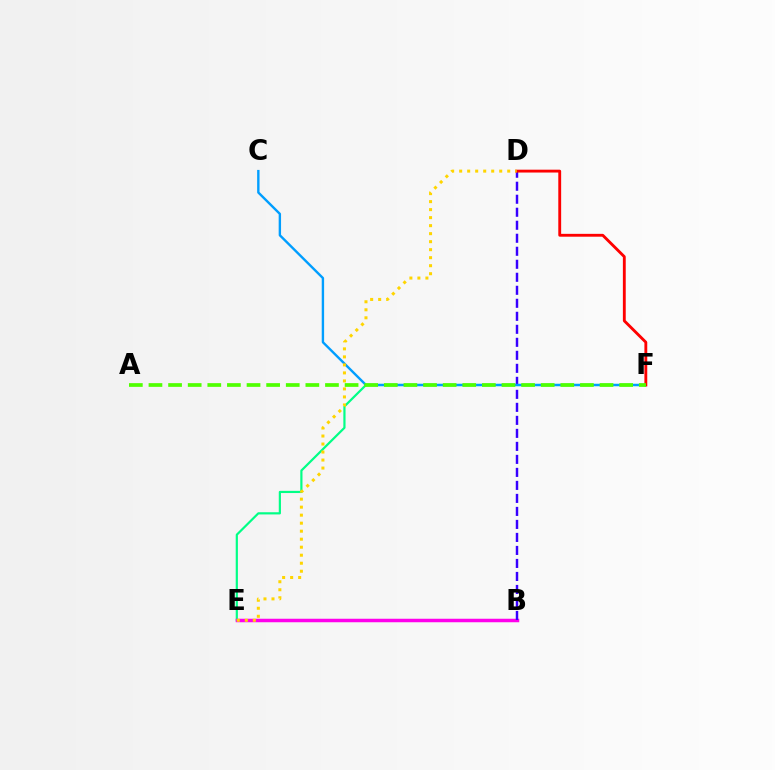{('E', 'F'): [{'color': '#00ff86', 'line_style': 'solid', 'thickness': 1.58}], ('B', 'E'): [{'color': '#ff00ed', 'line_style': 'solid', 'thickness': 2.52}], ('B', 'D'): [{'color': '#3700ff', 'line_style': 'dashed', 'thickness': 1.77}], ('C', 'F'): [{'color': '#009eff', 'line_style': 'solid', 'thickness': 1.72}], ('D', 'F'): [{'color': '#ff0000', 'line_style': 'solid', 'thickness': 2.05}], ('D', 'E'): [{'color': '#ffd500', 'line_style': 'dotted', 'thickness': 2.18}], ('A', 'F'): [{'color': '#4fff00', 'line_style': 'dashed', 'thickness': 2.66}]}